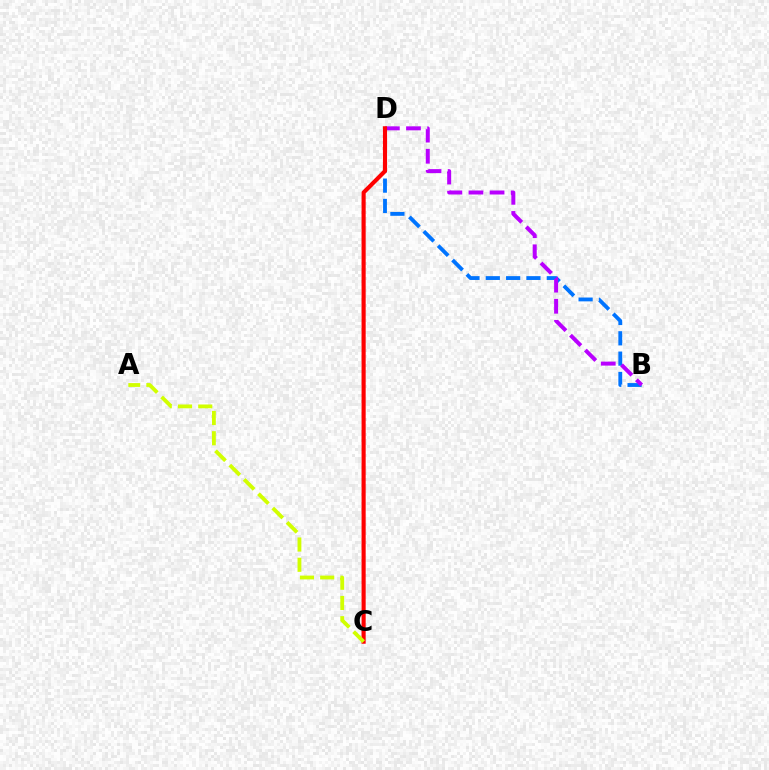{('B', 'D'): [{'color': '#0074ff', 'line_style': 'dashed', 'thickness': 2.76}, {'color': '#b900ff', 'line_style': 'dashed', 'thickness': 2.87}], ('C', 'D'): [{'color': '#00ff5c', 'line_style': 'dotted', 'thickness': 1.7}, {'color': '#ff0000', 'line_style': 'solid', 'thickness': 2.97}], ('A', 'C'): [{'color': '#d1ff00', 'line_style': 'dashed', 'thickness': 2.75}]}